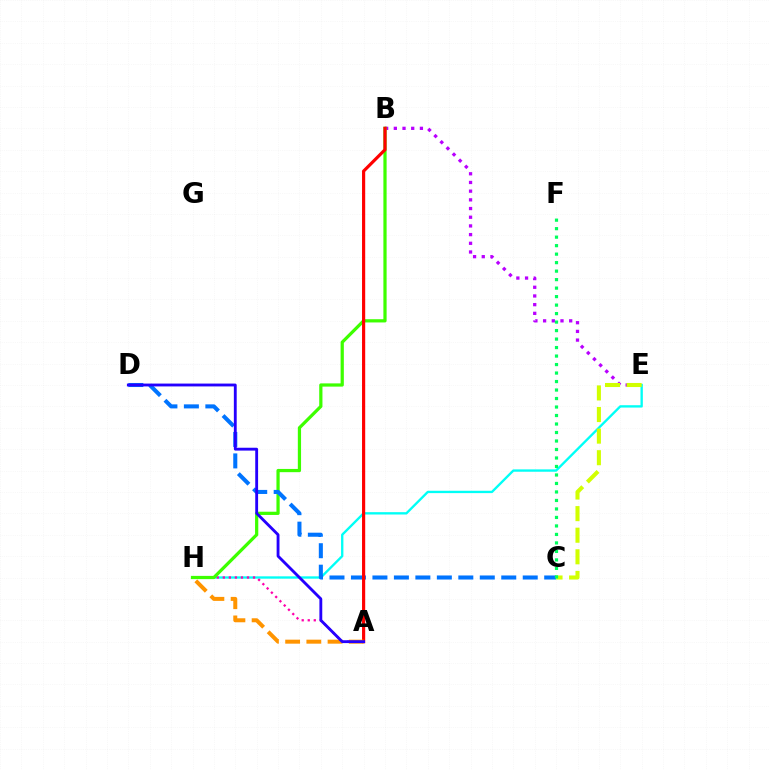{('E', 'H'): [{'color': '#00fff6', 'line_style': 'solid', 'thickness': 1.69}], ('B', 'E'): [{'color': '#b900ff', 'line_style': 'dotted', 'thickness': 2.36}], ('A', 'H'): [{'color': '#ff00ac', 'line_style': 'dotted', 'thickness': 1.64}, {'color': '#ff9400', 'line_style': 'dashed', 'thickness': 2.88}], ('B', 'H'): [{'color': '#3dff00', 'line_style': 'solid', 'thickness': 2.33}], ('C', 'D'): [{'color': '#0074ff', 'line_style': 'dashed', 'thickness': 2.92}], ('A', 'B'): [{'color': '#ff0000', 'line_style': 'solid', 'thickness': 2.28}], ('C', 'E'): [{'color': '#d1ff00', 'line_style': 'dashed', 'thickness': 2.93}], ('A', 'D'): [{'color': '#2500ff', 'line_style': 'solid', 'thickness': 2.05}], ('C', 'F'): [{'color': '#00ff5c', 'line_style': 'dotted', 'thickness': 2.31}]}